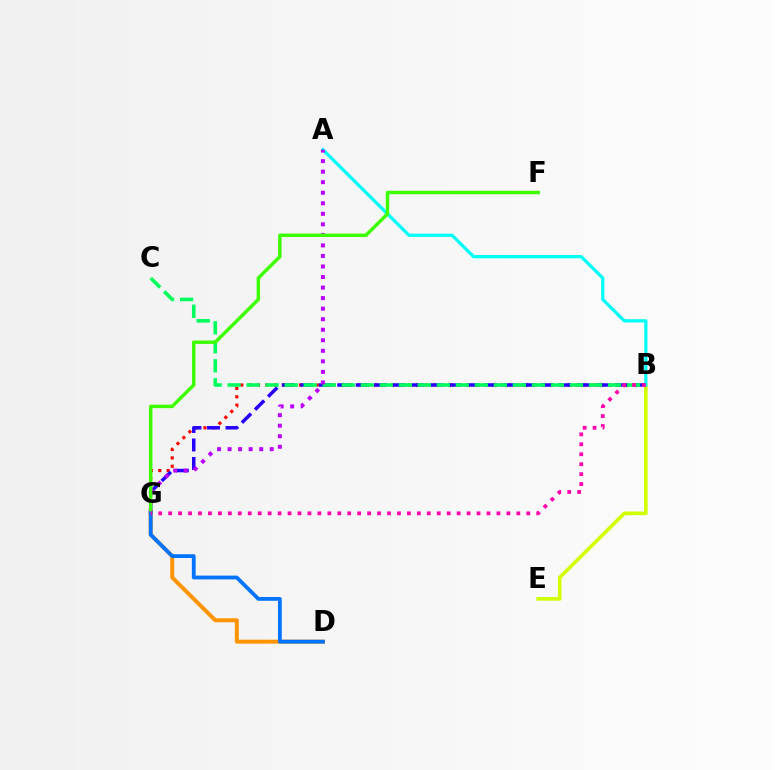{('B', 'G'): [{'color': '#ff0000', 'line_style': 'dotted', 'thickness': 2.28}, {'color': '#2500ff', 'line_style': 'dashed', 'thickness': 2.51}, {'color': '#ff00ac', 'line_style': 'dotted', 'thickness': 2.7}], ('B', 'E'): [{'color': '#d1ff00', 'line_style': 'solid', 'thickness': 2.62}], ('D', 'G'): [{'color': '#ff9400', 'line_style': 'solid', 'thickness': 2.86}, {'color': '#0074ff', 'line_style': 'solid', 'thickness': 2.73}], ('B', 'C'): [{'color': '#00ff5c', 'line_style': 'dashed', 'thickness': 2.58}], ('A', 'B'): [{'color': '#00fff6', 'line_style': 'solid', 'thickness': 2.34}], ('A', 'G'): [{'color': '#b900ff', 'line_style': 'dotted', 'thickness': 2.86}], ('F', 'G'): [{'color': '#3dff00', 'line_style': 'solid', 'thickness': 2.48}]}